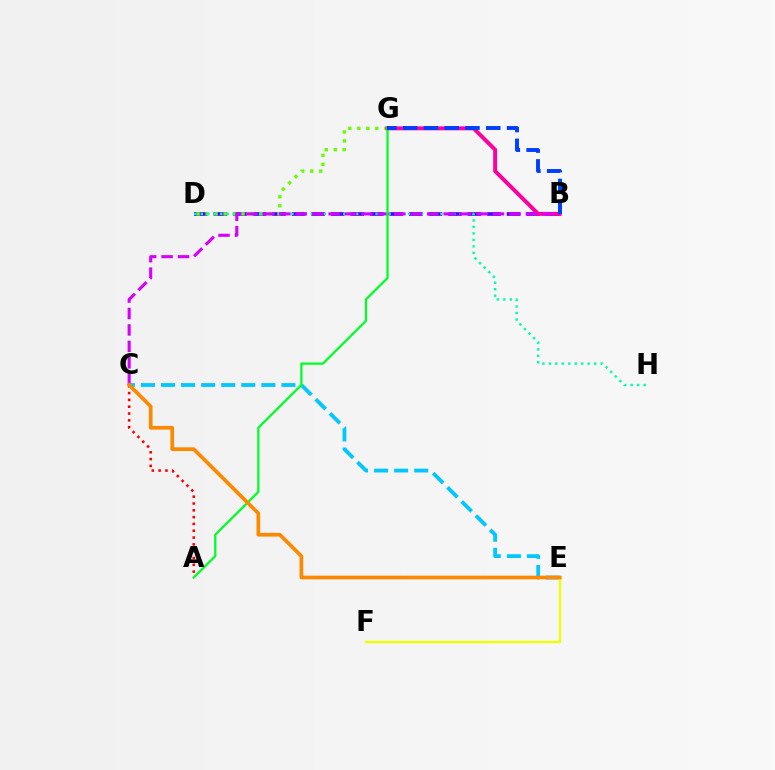{('B', 'D'): [{'color': '#4f00ff', 'line_style': 'dashed', 'thickness': 2.66}], ('D', 'G'): [{'color': '#66ff00', 'line_style': 'dotted', 'thickness': 2.44}], ('C', 'E'): [{'color': '#00c7ff', 'line_style': 'dashed', 'thickness': 2.73}, {'color': '#ff8800', 'line_style': 'solid', 'thickness': 2.66}], ('E', 'F'): [{'color': '#eeff00', 'line_style': 'solid', 'thickness': 1.71}], ('B', 'G'): [{'color': '#ff00a0', 'line_style': 'solid', 'thickness': 2.83}, {'color': '#003fff', 'line_style': 'dashed', 'thickness': 2.82}], ('D', 'H'): [{'color': '#00ffaf', 'line_style': 'dotted', 'thickness': 1.76}], ('A', 'C'): [{'color': '#ff0000', 'line_style': 'dotted', 'thickness': 1.85}], ('B', 'C'): [{'color': '#d600ff', 'line_style': 'dashed', 'thickness': 2.23}], ('A', 'G'): [{'color': '#00ff27', 'line_style': 'solid', 'thickness': 1.64}]}